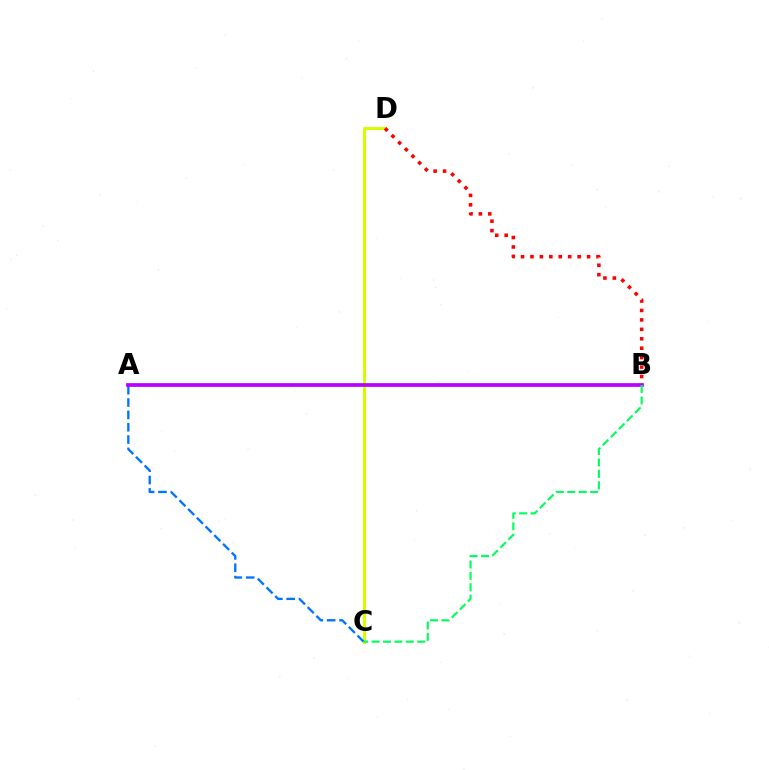{('C', 'D'): [{'color': '#d1ff00', 'line_style': 'solid', 'thickness': 2.21}], ('B', 'D'): [{'color': '#ff0000', 'line_style': 'dotted', 'thickness': 2.56}], ('A', 'C'): [{'color': '#0074ff', 'line_style': 'dashed', 'thickness': 1.68}], ('A', 'B'): [{'color': '#b900ff', 'line_style': 'solid', 'thickness': 2.69}], ('B', 'C'): [{'color': '#00ff5c', 'line_style': 'dashed', 'thickness': 1.55}]}